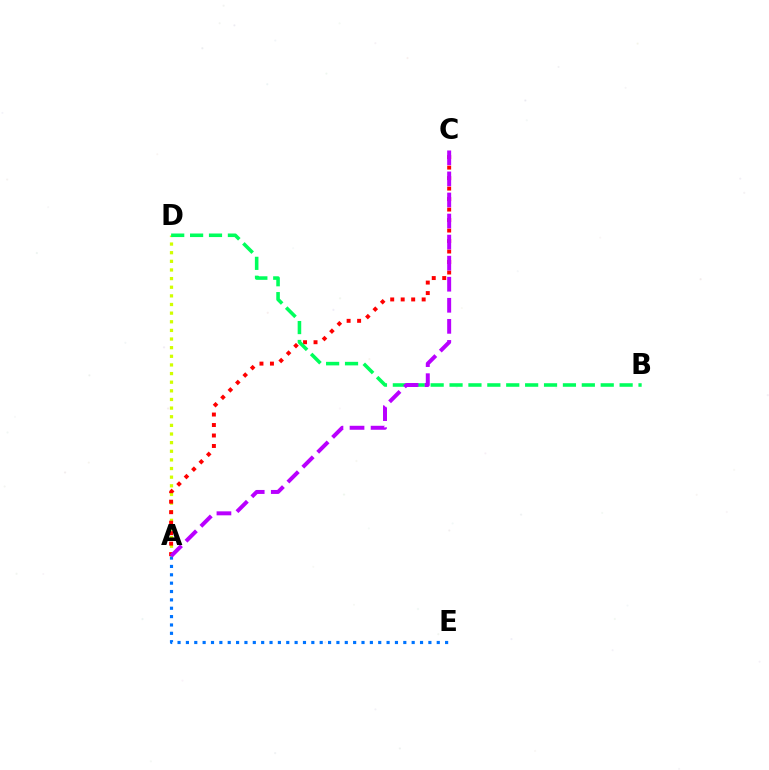{('A', 'D'): [{'color': '#d1ff00', 'line_style': 'dotted', 'thickness': 2.35}], ('A', 'C'): [{'color': '#ff0000', 'line_style': 'dotted', 'thickness': 2.85}, {'color': '#b900ff', 'line_style': 'dashed', 'thickness': 2.86}], ('B', 'D'): [{'color': '#00ff5c', 'line_style': 'dashed', 'thickness': 2.57}], ('A', 'E'): [{'color': '#0074ff', 'line_style': 'dotted', 'thickness': 2.27}]}